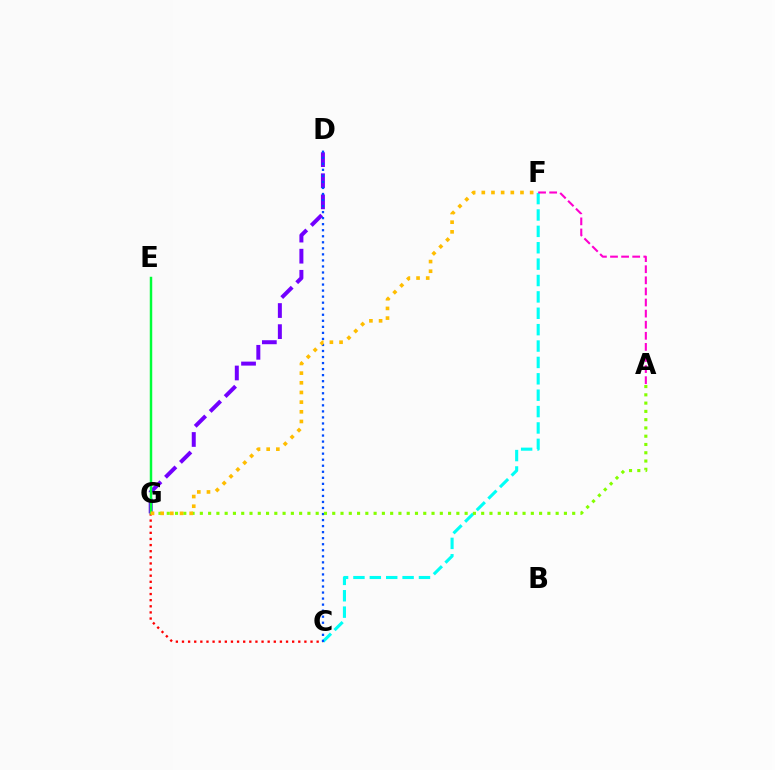{('C', 'F'): [{'color': '#00fff6', 'line_style': 'dashed', 'thickness': 2.23}], ('C', 'G'): [{'color': '#ff0000', 'line_style': 'dotted', 'thickness': 1.66}], ('A', 'F'): [{'color': '#ff00cf', 'line_style': 'dashed', 'thickness': 1.51}], ('D', 'G'): [{'color': '#7200ff', 'line_style': 'dashed', 'thickness': 2.87}], ('E', 'G'): [{'color': '#00ff39', 'line_style': 'solid', 'thickness': 1.78}], ('C', 'D'): [{'color': '#004bff', 'line_style': 'dotted', 'thickness': 1.64}], ('A', 'G'): [{'color': '#84ff00', 'line_style': 'dotted', 'thickness': 2.25}], ('F', 'G'): [{'color': '#ffbd00', 'line_style': 'dotted', 'thickness': 2.63}]}